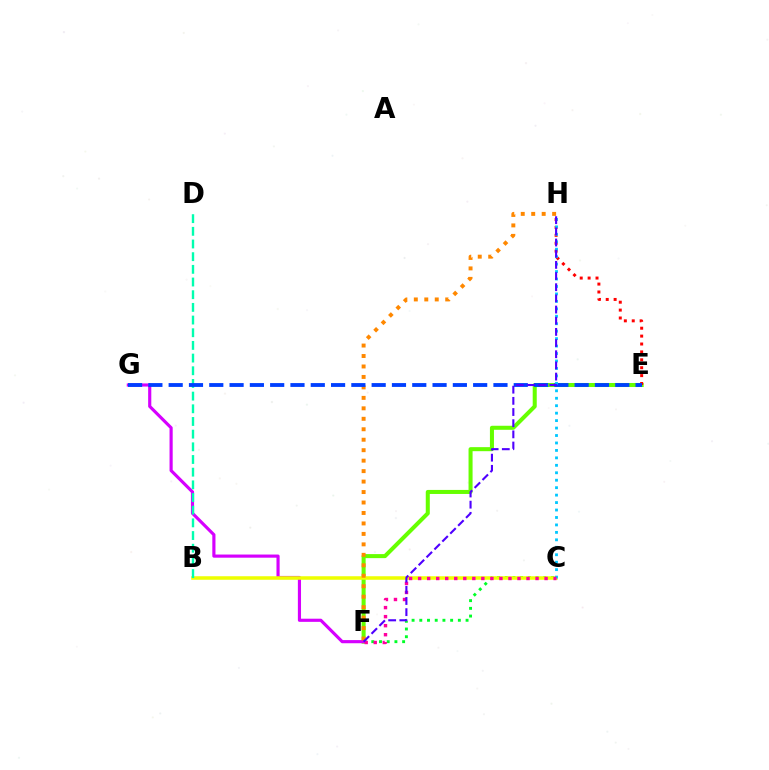{('E', 'F'): [{'color': '#66ff00', 'line_style': 'solid', 'thickness': 2.9}], ('E', 'H'): [{'color': '#ff0000', 'line_style': 'dotted', 'thickness': 2.15}], ('C', 'F'): [{'color': '#00ff27', 'line_style': 'dotted', 'thickness': 2.1}, {'color': '#ff00a0', 'line_style': 'dotted', 'thickness': 2.45}], ('F', 'G'): [{'color': '#d600ff', 'line_style': 'solid', 'thickness': 2.27}], ('B', 'C'): [{'color': '#eeff00', 'line_style': 'solid', 'thickness': 2.54}], ('F', 'H'): [{'color': '#ff8800', 'line_style': 'dotted', 'thickness': 2.84}, {'color': '#4f00ff', 'line_style': 'dashed', 'thickness': 1.52}], ('B', 'D'): [{'color': '#00ffaf', 'line_style': 'dashed', 'thickness': 1.72}], ('E', 'G'): [{'color': '#003fff', 'line_style': 'dashed', 'thickness': 2.76}], ('C', 'H'): [{'color': '#00c7ff', 'line_style': 'dotted', 'thickness': 2.02}]}